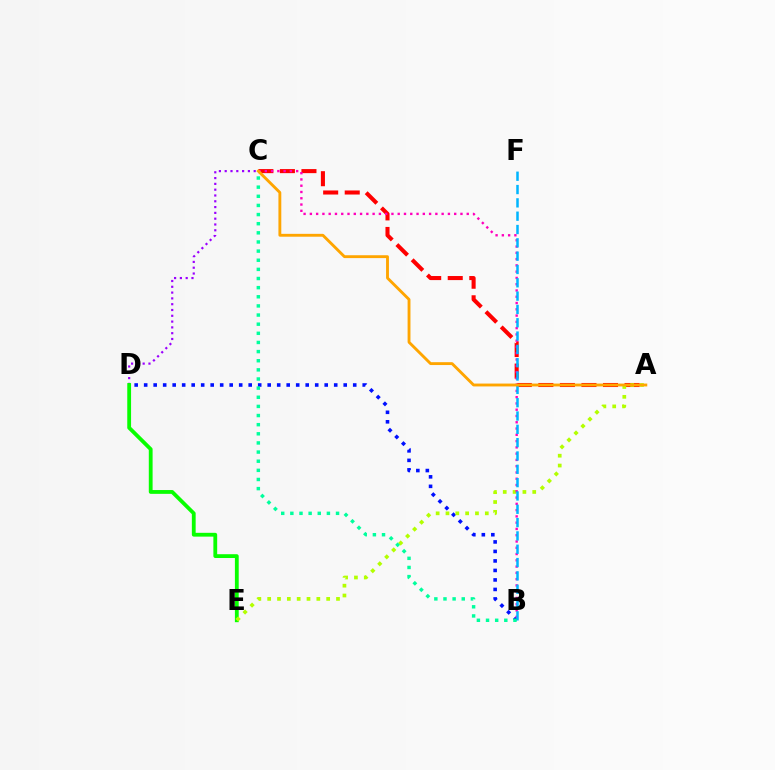{('B', 'D'): [{'color': '#0010ff', 'line_style': 'dotted', 'thickness': 2.58}], ('A', 'C'): [{'color': '#ff0000', 'line_style': 'dashed', 'thickness': 2.93}, {'color': '#ffa500', 'line_style': 'solid', 'thickness': 2.06}], ('C', 'D'): [{'color': '#9b00ff', 'line_style': 'dotted', 'thickness': 1.58}], ('D', 'E'): [{'color': '#08ff00', 'line_style': 'solid', 'thickness': 2.74}], ('A', 'E'): [{'color': '#b3ff00', 'line_style': 'dotted', 'thickness': 2.67}], ('B', 'C'): [{'color': '#ff00bd', 'line_style': 'dotted', 'thickness': 1.7}, {'color': '#00ff9d', 'line_style': 'dotted', 'thickness': 2.48}], ('B', 'F'): [{'color': '#00b5ff', 'line_style': 'dashed', 'thickness': 1.81}]}